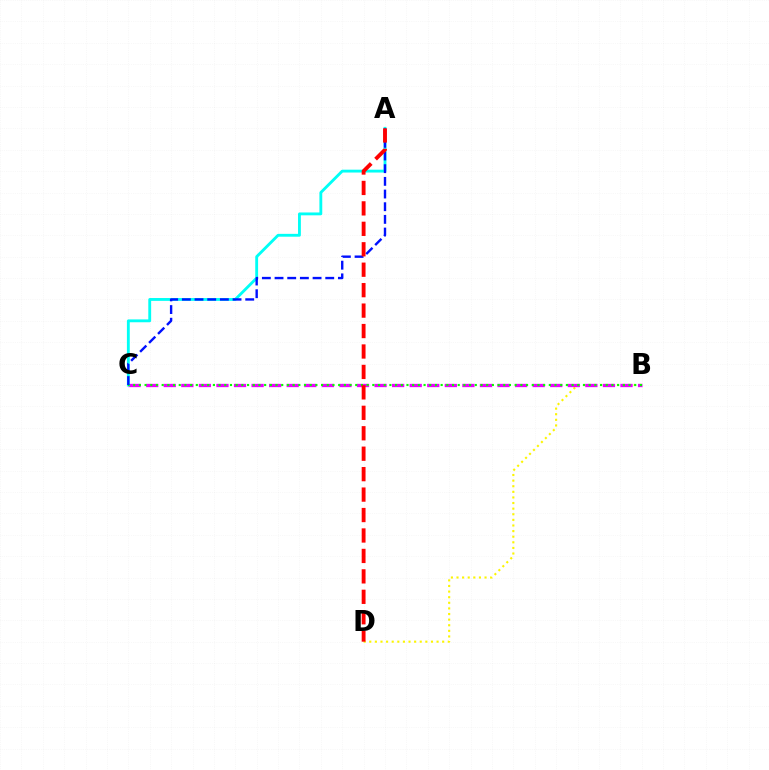{('B', 'D'): [{'color': '#fcf500', 'line_style': 'dotted', 'thickness': 1.52}], ('B', 'C'): [{'color': '#ee00ff', 'line_style': 'dashed', 'thickness': 2.39}, {'color': '#08ff00', 'line_style': 'dotted', 'thickness': 1.55}], ('A', 'C'): [{'color': '#00fff6', 'line_style': 'solid', 'thickness': 2.05}, {'color': '#0010ff', 'line_style': 'dashed', 'thickness': 1.72}], ('A', 'D'): [{'color': '#ff0000', 'line_style': 'dashed', 'thickness': 2.78}]}